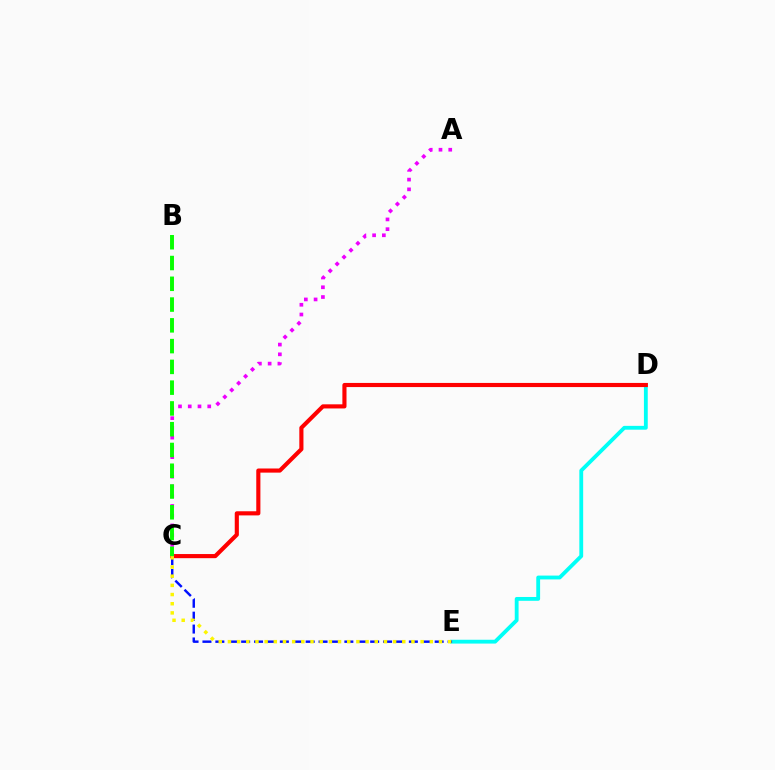{('D', 'E'): [{'color': '#00fff6', 'line_style': 'solid', 'thickness': 2.75}], ('C', 'D'): [{'color': '#ff0000', 'line_style': 'solid', 'thickness': 2.97}], ('A', 'C'): [{'color': '#ee00ff', 'line_style': 'dotted', 'thickness': 2.65}], ('C', 'E'): [{'color': '#0010ff', 'line_style': 'dashed', 'thickness': 1.75}, {'color': '#fcf500', 'line_style': 'dotted', 'thickness': 2.49}], ('B', 'C'): [{'color': '#08ff00', 'line_style': 'dashed', 'thickness': 2.82}]}